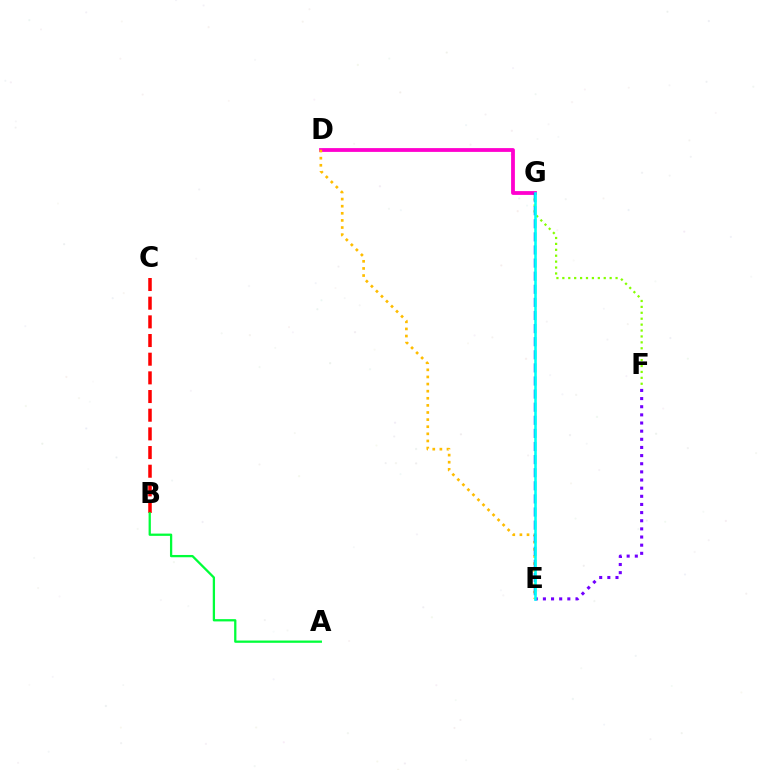{('F', 'G'): [{'color': '#84ff00', 'line_style': 'dotted', 'thickness': 1.61}], ('B', 'C'): [{'color': '#ff0000', 'line_style': 'dashed', 'thickness': 2.54}], ('D', 'G'): [{'color': '#ff00cf', 'line_style': 'solid', 'thickness': 2.73}], ('E', 'F'): [{'color': '#7200ff', 'line_style': 'dotted', 'thickness': 2.21}], ('D', 'E'): [{'color': '#ffbd00', 'line_style': 'dotted', 'thickness': 1.93}], ('E', 'G'): [{'color': '#004bff', 'line_style': 'dashed', 'thickness': 1.78}, {'color': '#00fff6', 'line_style': 'solid', 'thickness': 1.88}], ('A', 'B'): [{'color': '#00ff39', 'line_style': 'solid', 'thickness': 1.64}]}